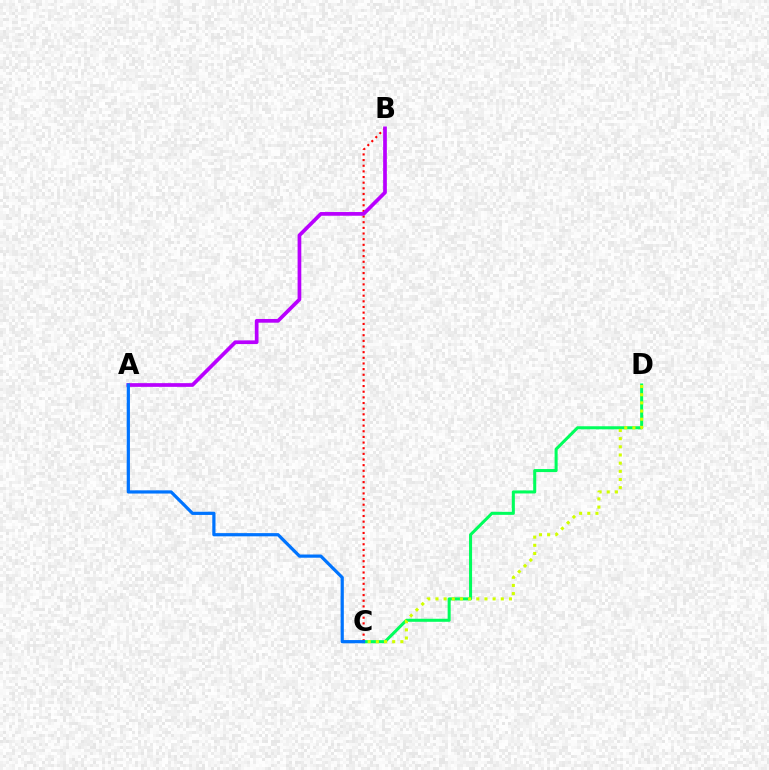{('B', 'C'): [{'color': '#ff0000', 'line_style': 'dotted', 'thickness': 1.54}], ('C', 'D'): [{'color': '#00ff5c', 'line_style': 'solid', 'thickness': 2.19}, {'color': '#d1ff00', 'line_style': 'dotted', 'thickness': 2.22}], ('A', 'B'): [{'color': '#b900ff', 'line_style': 'solid', 'thickness': 2.67}], ('A', 'C'): [{'color': '#0074ff', 'line_style': 'solid', 'thickness': 2.31}]}